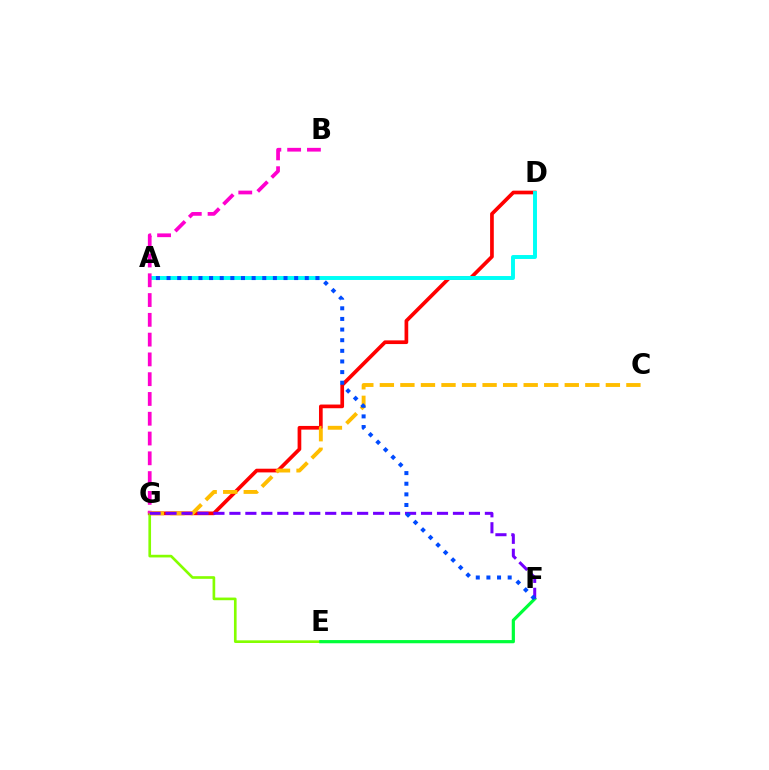{('D', 'G'): [{'color': '#ff0000', 'line_style': 'solid', 'thickness': 2.66}], ('A', 'D'): [{'color': '#00fff6', 'line_style': 'solid', 'thickness': 2.84}], ('E', 'G'): [{'color': '#84ff00', 'line_style': 'solid', 'thickness': 1.91}], ('E', 'F'): [{'color': '#00ff39', 'line_style': 'solid', 'thickness': 2.3}], ('B', 'G'): [{'color': '#ff00cf', 'line_style': 'dashed', 'thickness': 2.69}], ('C', 'G'): [{'color': '#ffbd00', 'line_style': 'dashed', 'thickness': 2.79}], ('F', 'G'): [{'color': '#7200ff', 'line_style': 'dashed', 'thickness': 2.17}], ('A', 'F'): [{'color': '#004bff', 'line_style': 'dotted', 'thickness': 2.89}]}